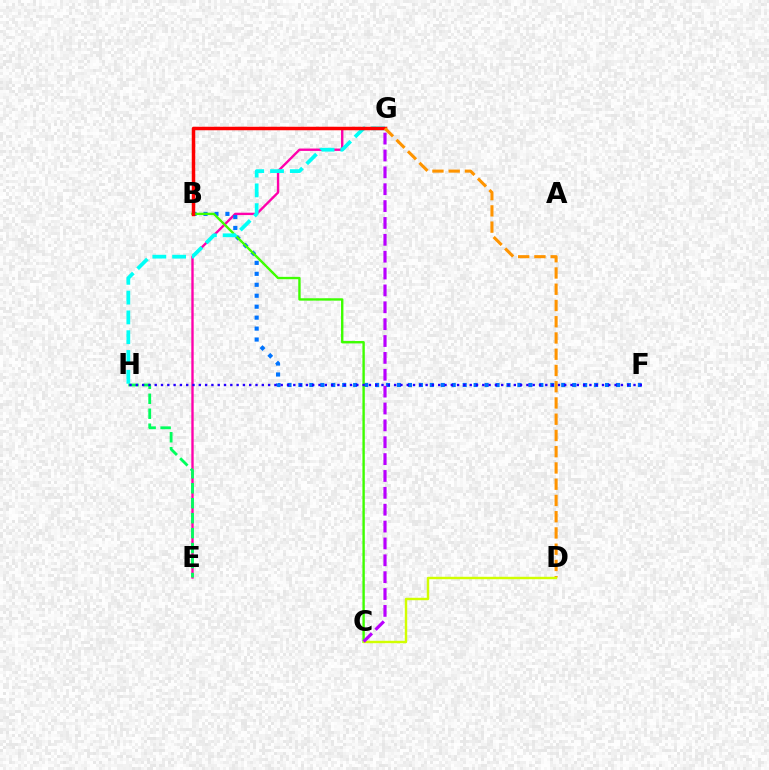{('E', 'G'): [{'color': '#ff00ac', 'line_style': 'solid', 'thickness': 1.7}], ('B', 'F'): [{'color': '#0074ff', 'line_style': 'dotted', 'thickness': 2.98}], ('B', 'C'): [{'color': '#3dff00', 'line_style': 'solid', 'thickness': 1.72}], ('G', 'H'): [{'color': '#00fff6', 'line_style': 'dashed', 'thickness': 2.69}], ('B', 'G'): [{'color': '#ff0000', 'line_style': 'solid', 'thickness': 2.51}], ('E', 'H'): [{'color': '#00ff5c', 'line_style': 'dashed', 'thickness': 2.03}], ('F', 'H'): [{'color': '#2500ff', 'line_style': 'dotted', 'thickness': 1.71}], ('D', 'G'): [{'color': '#ff9400', 'line_style': 'dashed', 'thickness': 2.21}], ('C', 'D'): [{'color': '#d1ff00', 'line_style': 'solid', 'thickness': 1.74}], ('C', 'G'): [{'color': '#b900ff', 'line_style': 'dashed', 'thickness': 2.29}]}